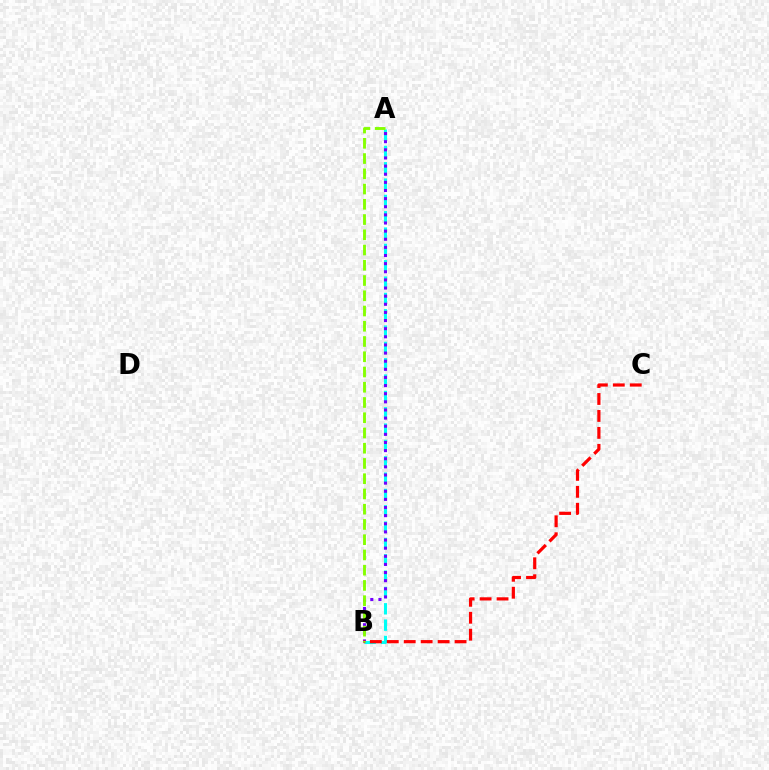{('A', 'B'): [{'color': '#00fff6', 'line_style': 'dashed', 'thickness': 2.22}, {'color': '#7200ff', 'line_style': 'dotted', 'thickness': 2.21}, {'color': '#84ff00', 'line_style': 'dashed', 'thickness': 2.07}], ('B', 'C'): [{'color': '#ff0000', 'line_style': 'dashed', 'thickness': 2.3}]}